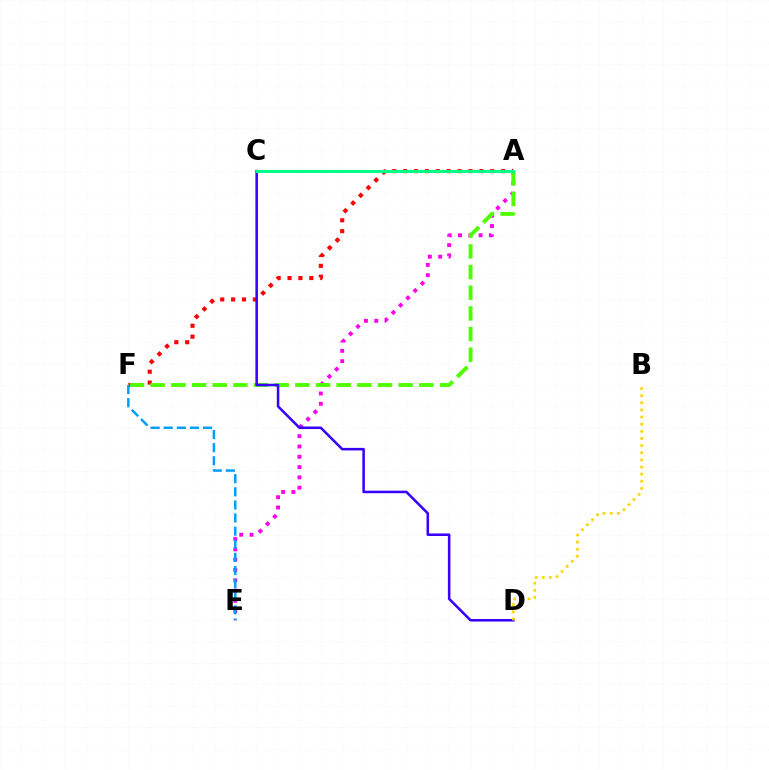{('A', 'E'): [{'color': '#ff00ed', 'line_style': 'dotted', 'thickness': 2.8}], ('A', 'F'): [{'color': '#ff0000', 'line_style': 'dotted', 'thickness': 2.96}, {'color': '#4fff00', 'line_style': 'dashed', 'thickness': 2.81}], ('E', 'F'): [{'color': '#009eff', 'line_style': 'dashed', 'thickness': 1.78}], ('C', 'D'): [{'color': '#3700ff', 'line_style': 'solid', 'thickness': 1.82}], ('A', 'C'): [{'color': '#00ff86', 'line_style': 'solid', 'thickness': 2.13}], ('B', 'D'): [{'color': '#ffd500', 'line_style': 'dotted', 'thickness': 1.94}]}